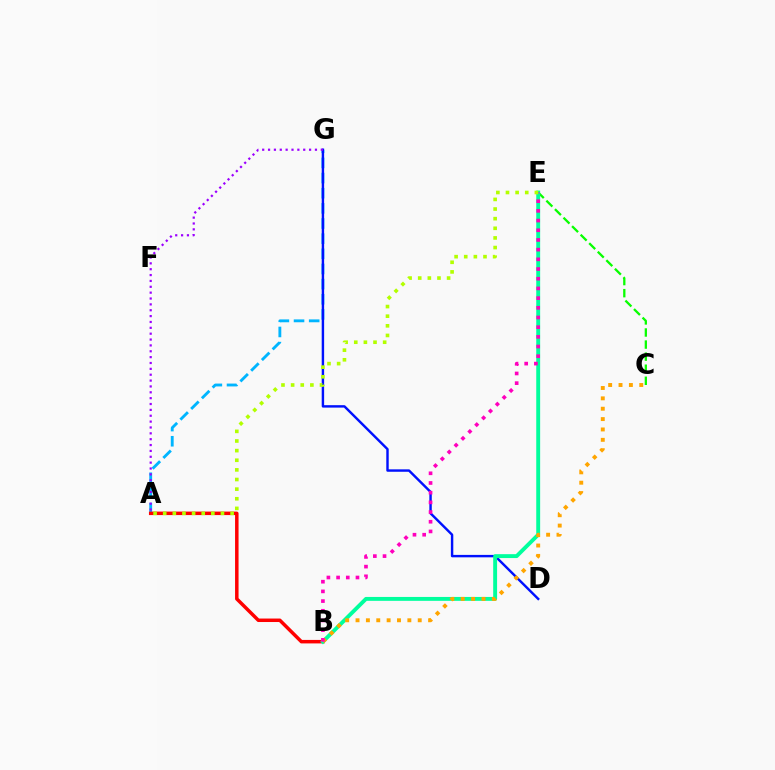{('A', 'G'): [{'color': '#00b5ff', 'line_style': 'dashed', 'thickness': 2.06}, {'color': '#9b00ff', 'line_style': 'dotted', 'thickness': 1.59}], ('D', 'G'): [{'color': '#0010ff', 'line_style': 'solid', 'thickness': 1.75}], ('A', 'B'): [{'color': '#ff0000', 'line_style': 'solid', 'thickness': 2.51}], ('C', 'E'): [{'color': '#08ff00', 'line_style': 'dashed', 'thickness': 1.64}], ('B', 'E'): [{'color': '#00ff9d', 'line_style': 'solid', 'thickness': 2.8}, {'color': '#ff00bd', 'line_style': 'dotted', 'thickness': 2.63}], ('B', 'C'): [{'color': '#ffa500', 'line_style': 'dotted', 'thickness': 2.82}], ('A', 'E'): [{'color': '#b3ff00', 'line_style': 'dotted', 'thickness': 2.62}]}